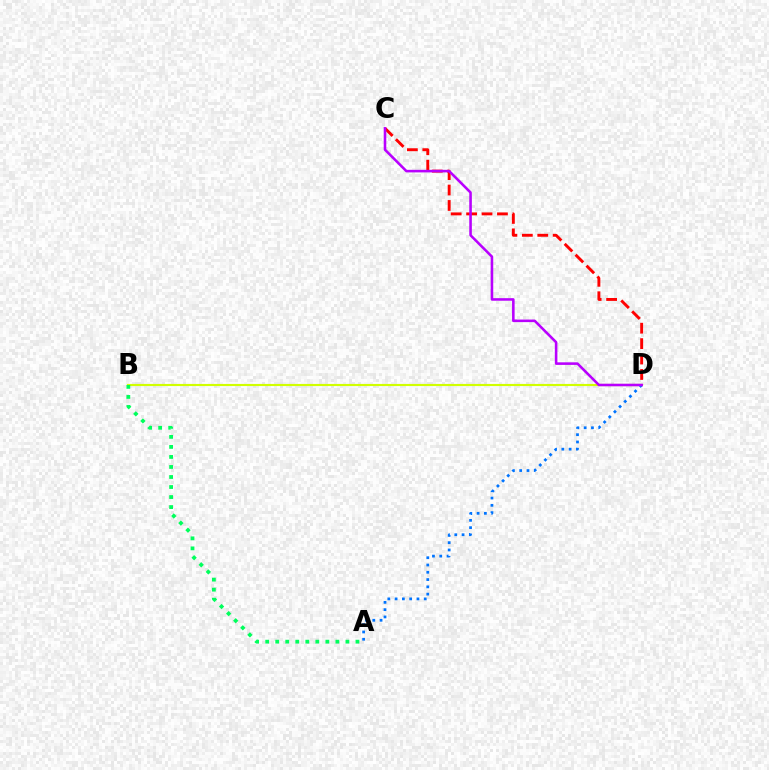{('B', 'D'): [{'color': '#d1ff00', 'line_style': 'solid', 'thickness': 1.54}], ('A', 'B'): [{'color': '#00ff5c', 'line_style': 'dotted', 'thickness': 2.72}], ('C', 'D'): [{'color': '#ff0000', 'line_style': 'dashed', 'thickness': 2.1}, {'color': '#b900ff', 'line_style': 'solid', 'thickness': 1.85}], ('A', 'D'): [{'color': '#0074ff', 'line_style': 'dotted', 'thickness': 1.98}]}